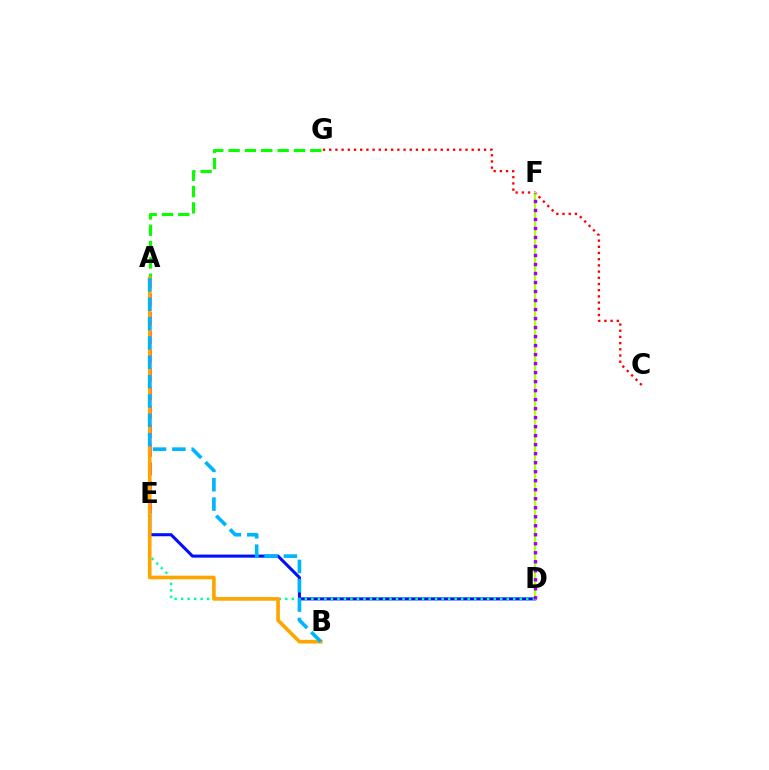{('D', 'E'): [{'color': '#0010ff', 'line_style': 'solid', 'thickness': 2.21}, {'color': '#00ff9d', 'line_style': 'dotted', 'thickness': 1.77}], ('C', 'G'): [{'color': '#ff0000', 'line_style': 'dotted', 'thickness': 1.68}], ('A', 'E'): [{'color': '#ff00bd', 'line_style': 'dashed', 'thickness': 2.55}], ('D', 'F'): [{'color': '#b3ff00', 'line_style': 'solid', 'thickness': 1.6}, {'color': '#9b00ff', 'line_style': 'dotted', 'thickness': 2.45}], ('A', 'G'): [{'color': '#08ff00', 'line_style': 'dashed', 'thickness': 2.22}], ('A', 'B'): [{'color': '#ffa500', 'line_style': 'solid', 'thickness': 2.64}, {'color': '#00b5ff', 'line_style': 'dashed', 'thickness': 2.63}]}